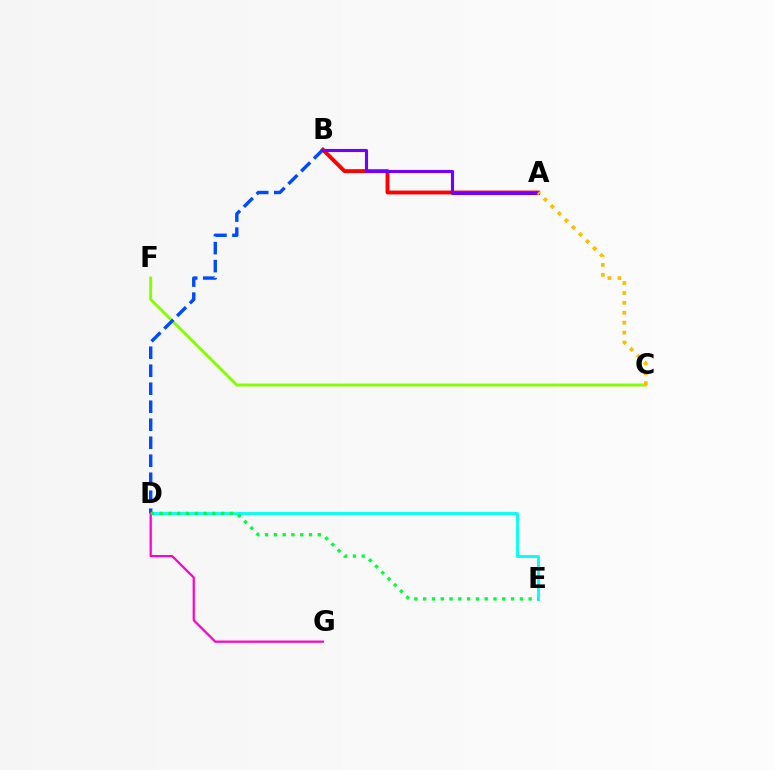{('C', 'F'): [{'color': '#84ff00', 'line_style': 'solid', 'thickness': 2.1}], ('D', 'E'): [{'color': '#00fff6', 'line_style': 'solid', 'thickness': 2.04}, {'color': '#00ff39', 'line_style': 'dotted', 'thickness': 2.39}], ('A', 'B'): [{'color': '#ff0000', 'line_style': 'solid', 'thickness': 2.78}, {'color': '#7200ff', 'line_style': 'solid', 'thickness': 2.24}], ('B', 'D'): [{'color': '#004bff', 'line_style': 'dashed', 'thickness': 2.45}], ('D', 'G'): [{'color': '#ff00cf', 'line_style': 'solid', 'thickness': 1.61}], ('A', 'C'): [{'color': '#ffbd00', 'line_style': 'dotted', 'thickness': 2.69}]}